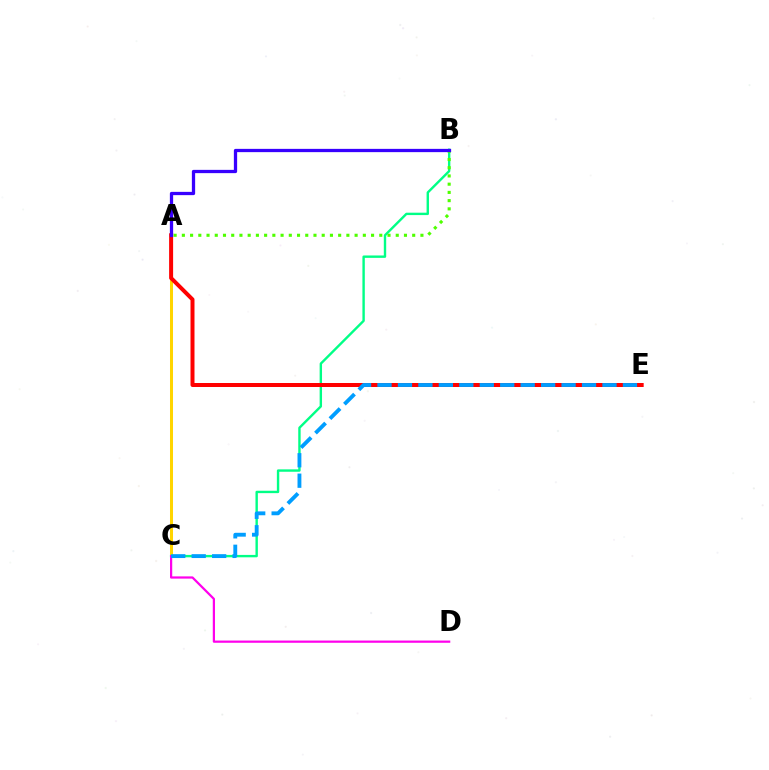{('A', 'C'): [{'color': '#ffd500', 'line_style': 'solid', 'thickness': 2.17}], ('B', 'C'): [{'color': '#00ff86', 'line_style': 'solid', 'thickness': 1.72}], ('A', 'B'): [{'color': '#4fff00', 'line_style': 'dotted', 'thickness': 2.24}, {'color': '#3700ff', 'line_style': 'solid', 'thickness': 2.35}], ('C', 'D'): [{'color': '#ff00ed', 'line_style': 'solid', 'thickness': 1.6}], ('A', 'E'): [{'color': '#ff0000', 'line_style': 'solid', 'thickness': 2.87}], ('C', 'E'): [{'color': '#009eff', 'line_style': 'dashed', 'thickness': 2.78}]}